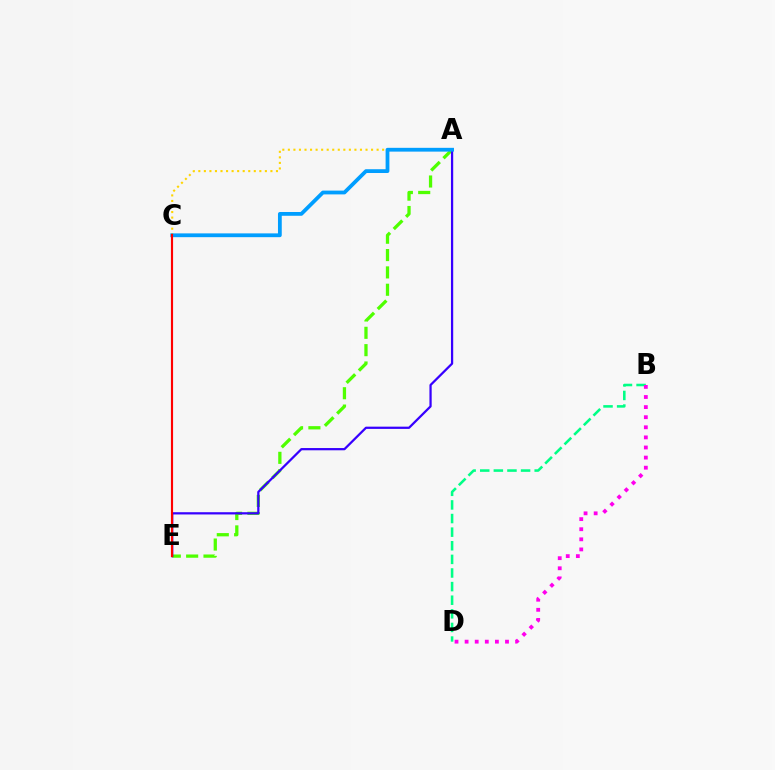{('A', 'C'): [{'color': '#ffd500', 'line_style': 'dotted', 'thickness': 1.51}, {'color': '#009eff', 'line_style': 'solid', 'thickness': 2.73}], ('B', 'D'): [{'color': '#00ff86', 'line_style': 'dashed', 'thickness': 1.85}, {'color': '#ff00ed', 'line_style': 'dotted', 'thickness': 2.74}], ('A', 'E'): [{'color': '#4fff00', 'line_style': 'dashed', 'thickness': 2.36}, {'color': '#3700ff', 'line_style': 'solid', 'thickness': 1.61}], ('C', 'E'): [{'color': '#ff0000', 'line_style': 'solid', 'thickness': 1.54}]}